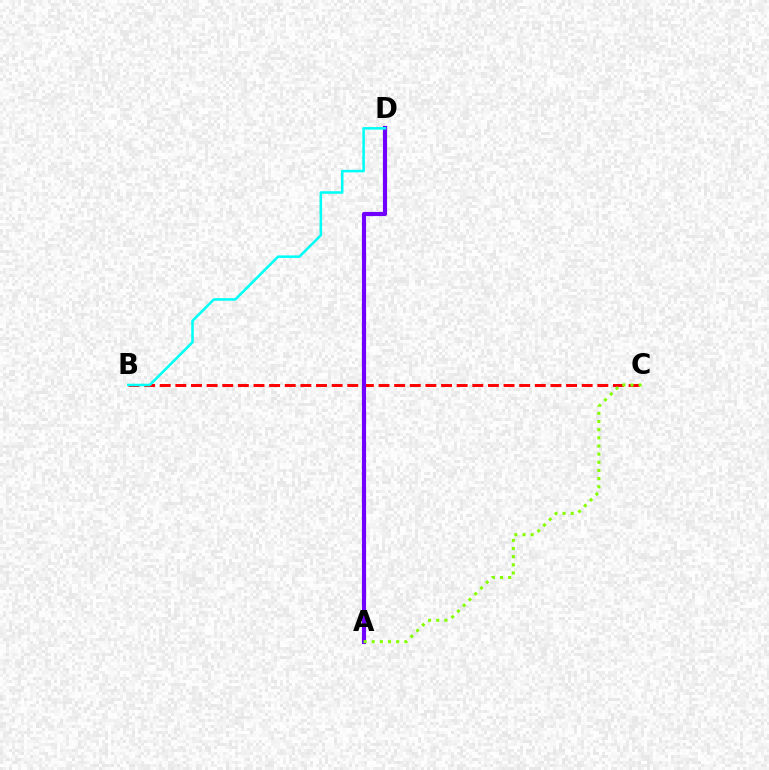{('B', 'C'): [{'color': '#ff0000', 'line_style': 'dashed', 'thickness': 2.12}], ('A', 'D'): [{'color': '#7200ff', 'line_style': 'solid', 'thickness': 2.98}], ('A', 'C'): [{'color': '#84ff00', 'line_style': 'dotted', 'thickness': 2.22}], ('B', 'D'): [{'color': '#00fff6', 'line_style': 'solid', 'thickness': 1.84}]}